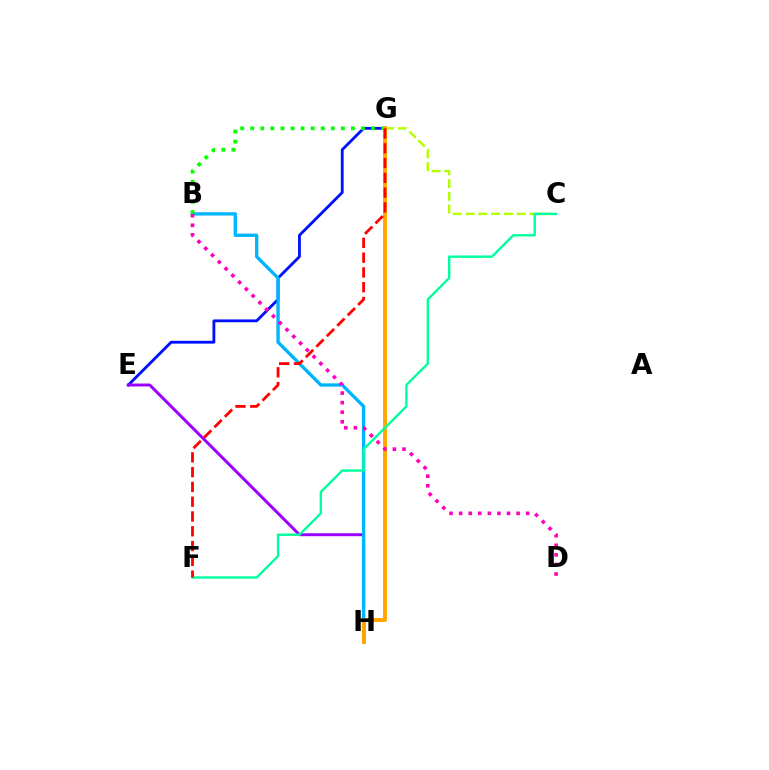{('E', 'G'): [{'color': '#0010ff', 'line_style': 'solid', 'thickness': 2.03}], ('E', 'H'): [{'color': '#9b00ff', 'line_style': 'solid', 'thickness': 2.11}], ('B', 'H'): [{'color': '#00b5ff', 'line_style': 'solid', 'thickness': 2.4}], ('C', 'G'): [{'color': '#b3ff00', 'line_style': 'dashed', 'thickness': 1.74}], ('B', 'G'): [{'color': '#08ff00', 'line_style': 'dotted', 'thickness': 2.73}], ('G', 'H'): [{'color': '#ffa500', 'line_style': 'solid', 'thickness': 2.83}], ('C', 'F'): [{'color': '#00ff9d', 'line_style': 'solid', 'thickness': 1.72}], ('F', 'G'): [{'color': '#ff0000', 'line_style': 'dashed', 'thickness': 2.01}], ('B', 'D'): [{'color': '#ff00bd', 'line_style': 'dotted', 'thickness': 2.6}]}